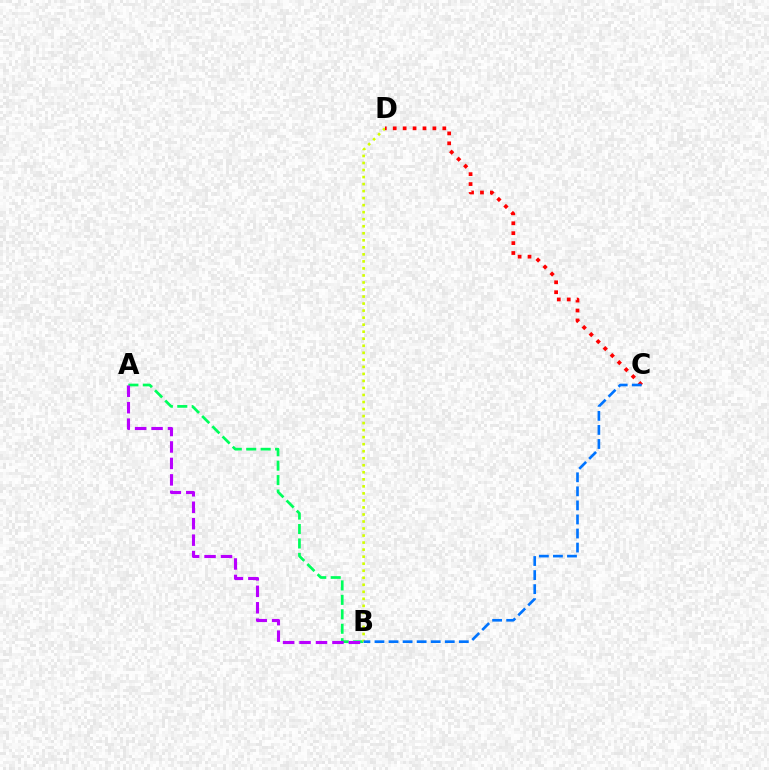{('A', 'B'): [{'color': '#00ff5c', 'line_style': 'dashed', 'thickness': 1.96}, {'color': '#b900ff', 'line_style': 'dashed', 'thickness': 2.24}], ('B', 'D'): [{'color': '#d1ff00', 'line_style': 'dotted', 'thickness': 1.91}], ('C', 'D'): [{'color': '#ff0000', 'line_style': 'dotted', 'thickness': 2.7}], ('B', 'C'): [{'color': '#0074ff', 'line_style': 'dashed', 'thickness': 1.91}]}